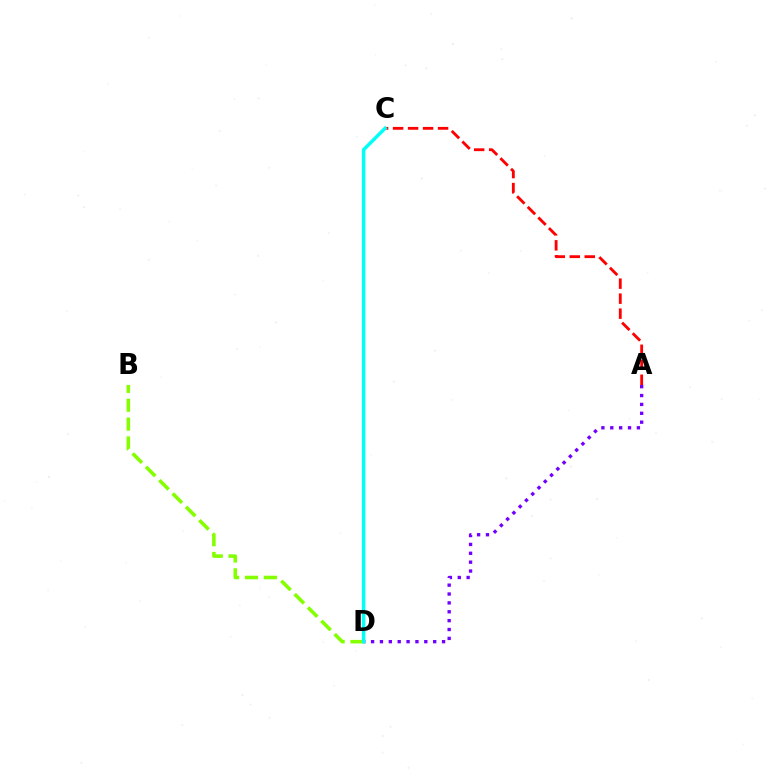{('A', 'D'): [{'color': '#7200ff', 'line_style': 'dotted', 'thickness': 2.41}], ('B', 'D'): [{'color': '#84ff00', 'line_style': 'dashed', 'thickness': 2.56}], ('A', 'C'): [{'color': '#ff0000', 'line_style': 'dashed', 'thickness': 2.04}], ('C', 'D'): [{'color': '#00fff6', 'line_style': 'solid', 'thickness': 2.52}]}